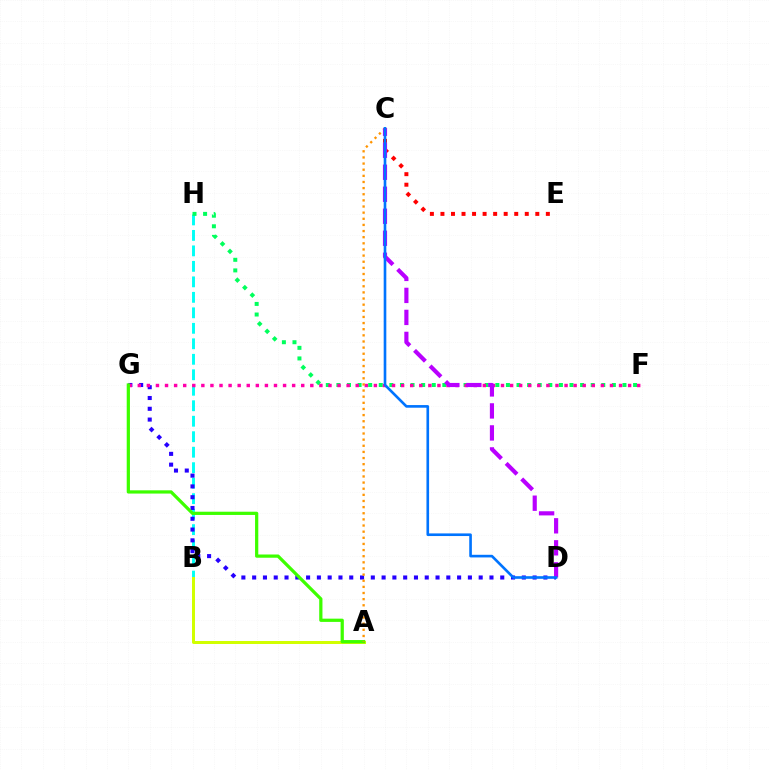{('B', 'H'): [{'color': '#00fff6', 'line_style': 'dashed', 'thickness': 2.1}], ('F', 'H'): [{'color': '#00ff5c', 'line_style': 'dotted', 'thickness': 2.88}], ('C', 'E'): [{'color': '#ff0000', 'line_style': 'dotted', 'thickness': 2.86}], ('D', 'G'): [{'color': '#2500ff', 'line_style': 'dotted', 'thickness': 2.93}], ('A', 'B'): [{'color': '#d1ff00', 'line_style': 'solid', 'thickness': 2.16}], ('F', 'G'): [{'color': '#ff00ac', 'line_style': 'dotted', 'thickness': 2.47}], ('A', 'G'): [{'color': '#3dff00', 'line_style': 'solid', 'thickness': 2.33}], ('A', 'C'): [{'color': '#ff9400', 'line_style': 'dotted', 'thickness': 1.67}], ('C', 'D'): [{'color': '#b900ff', 'line_style': 'dashed', 'thickness': 2.99}, {'color': '#0074ff', 'line_style': 'solid', 'thickness': 1.9}]}